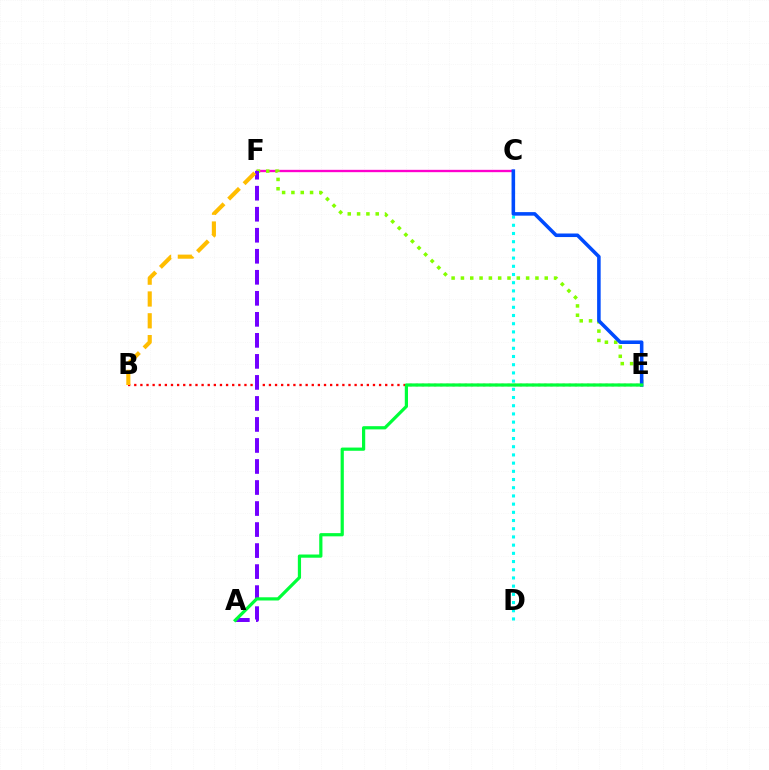{('B', 'E'): [{'color': '#ff0000', 'line_style': 'dotted', 'thickness': 1.66}], ('C', 'F'): [{'color': '#ff00cf', 'line_style': 'solid', 'thickness': 1.69}], ('C', 'D'): [{'color': '#00fff6', 'line_style': 'dotted', 'thickness': 2.23}], ('E', 'F'): [{'color': '#84ff00', 'line_style': 'dotted', 'thickness': 2.53}], ('A', 'F'): [{'color': '#7200ff', 'line_style': 'dashed', 'thickness': 2.86}], ('C', 'E'): [{'color': '#004bff', 'line_style': 'solid', 'thickness': 2.56}], ('A', 'E'): [{'color': '#00ff39', 'line_style': 'solid', 'thickness': 2.31}], ('B', 'F'): [{'color': '#ffbd00', 'line_style': 'dashed', 'thickness': 2.96}]}